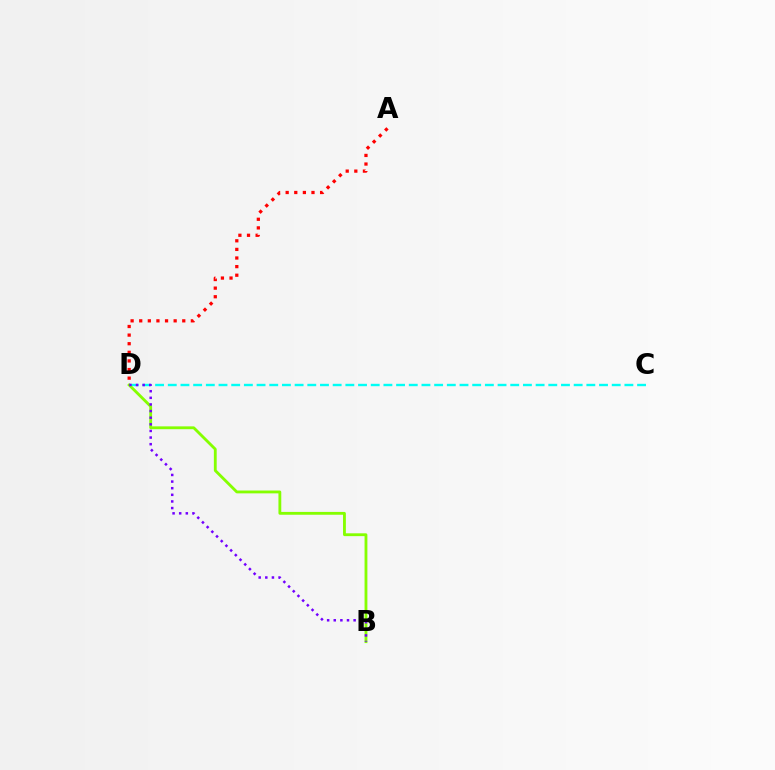{('C', 'D'): [{'color': '#00fff6', 'line_style': 'dashed', 'thickness': 1.72}], ('A', 'D'): [{'color': '#ff0000', 'line_style': 'dotted', 'thickness': 2.34}], ('B', 'D'): [{'color': '#84ff00', 'line_style': 'solid', 'thickness': 2.04}, {'color': '#7200ff', 'line_style': 'dotted', 'thickness': 1.8}]}